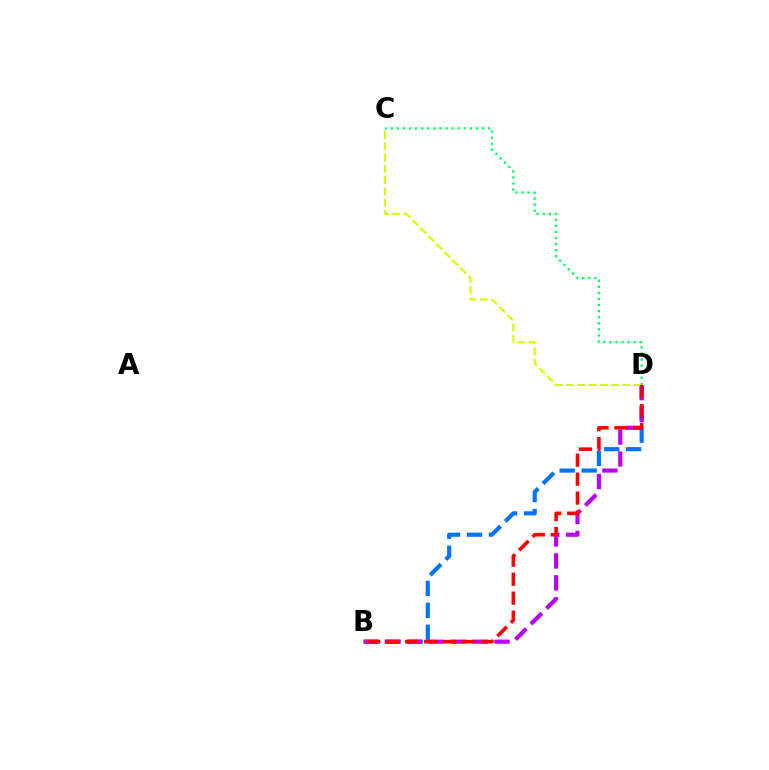{('B', 'D'): [{'color': '#0074ff', 'line_style': 'dashed', 'thickness': 2.98}, {'color': '#b900ff', 'line_style': 'dashed', 'thickness': 2.98}, {'color': '#ff0000', 'line_style': 'dashed', 'thickness': 2.58}], ('C', 'D'): [{'color': '#d1ff00', 'line_style': 'dashed', 'thickness': 1.53}, {'color': '#00ff5c', 'line_style': 'dotted', 'thickness': 1.65}]}